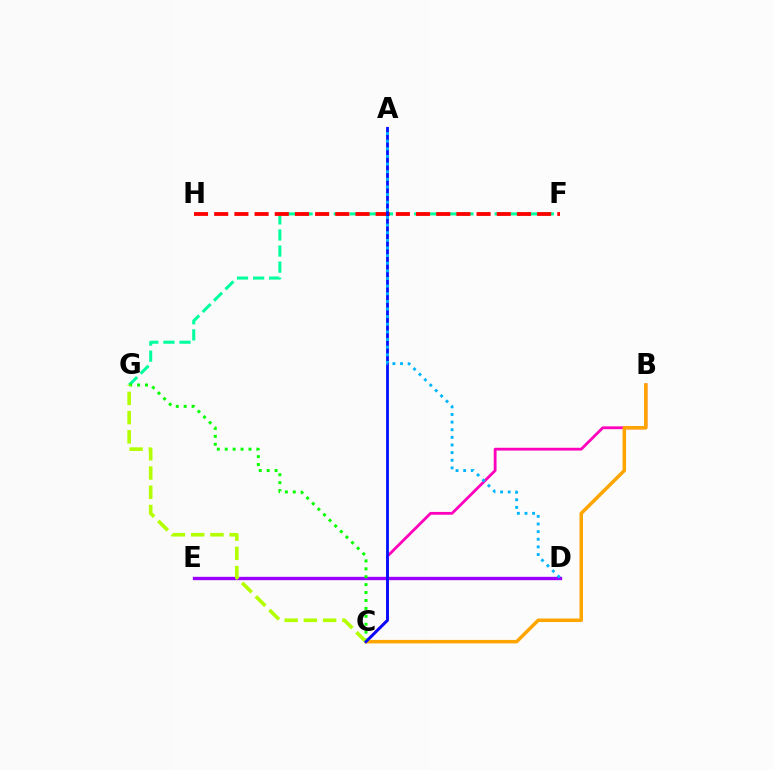{('F', 'G'): [{'color': '#00ff9d', 'line_style': 'dashed', 'thickness': 2.19}], ('B', 'C'): [{'color': '#ff00bd', 'line_style': 'solid', 'thickness': 2.01}, {'color': '#ffa500', 'line_style': 'solid', 'thickness': 2.52}], ('D', 'E'): [{'color': '#9b00ff', 'line_style': 'solid', 'thickness': 2.41}], ('C', 'G'): [{'color': '#08ff00', 'line_style': 'dotted', 'thickness': 2.15}, {'color': '#b3ff00', 'line_style': 'dashed', 'thickness': 2.61}], ('F', 'H'): [{'color': '#ff0000', 'line_style': 'dashed', 'thickness': 2.74}], ('A', 'C'): [{'color': '#0010ff', 'line_style': 'solid', 'thickness': 2.02}], ('A', 'D'): [{'color': '#00b5ff', 'line_style': 'dotted', 'thickness': 2.07}]}